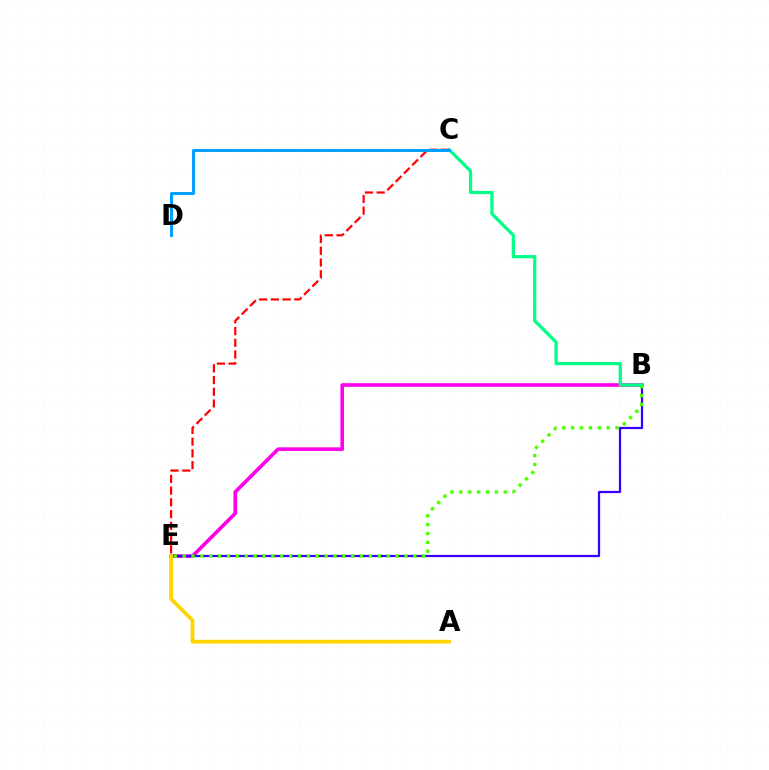{('B', 'E'): [{'color': '#ff00ed', 'line_style': 'solid', 'thickness': 2.62}, {'color': '#3700ff', 'line_style': 'solid', 'thickness': 1.62}, {'color': '#4fff00', 'line_style': 'dotted', 'thickness': 2.41}], ('A', 'E'): [{'color': '#ffd500', 'line_style': 'solid', 'thickness': 2.69}], ('C', 'E'): [{'color': '#ff0000', 'line_style': 'dashed', 'thickness': 1.59}], ('B', 'C'): [{'color': '#00ff86', 'line_style': 'solid', 'thickness': 2.31}], ('C', 'D'): [{'color': '#009eff', 'line_style': 'solid', 'thickness': 2.13}]}